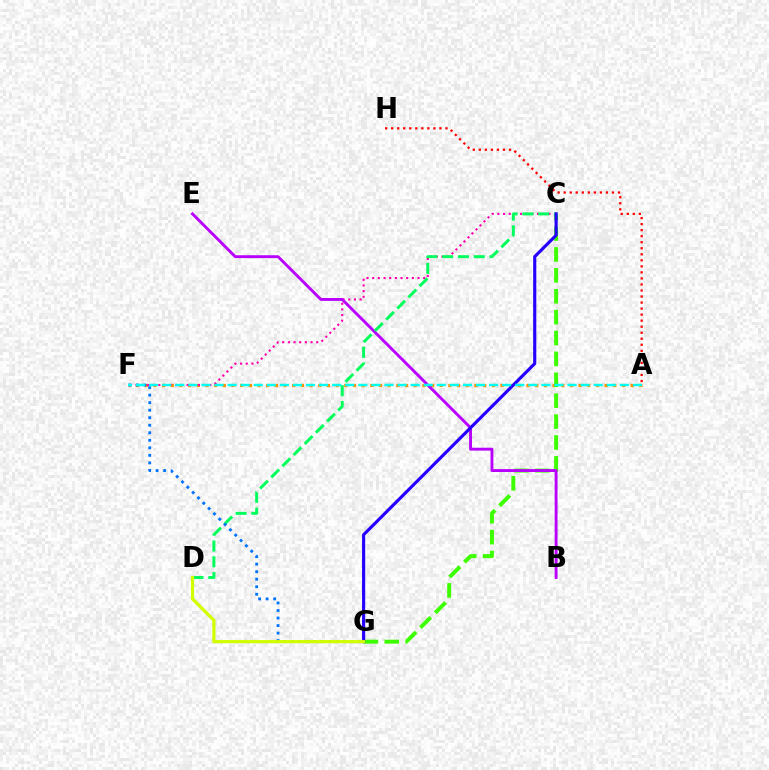{('A', 'F'): [{'color': '#ff9400', 'line_style': 'dotted', 'thickness': 2.36}, {'color': '#00fff6', 'line_style': 'dashed', 'thickness': 1.78}], ('C', 'F'): [{'color': '#ff00ac', 'line_style': 'dotted', 'thickness': 1.54}], ('C', 'G'): [{'color': '#3dff00', 'line_style': 'dashed', 'thickness': 2.84}, {'color': '#2500ff', 'line_style': 'solid', 'thickness': 2.26}], ('B', 'E'): [{'color': '#b900ff', 'line_style': 'solid', 'thickness': 2.08}], ('C', 'D'): [{'color': '#00ff5c', 'line_style': 'dashed', 'thickness': 2.14}], ('F', 'G'): [{'color': '#0074ff', 'line_style': 'dotted', 'thickness': 2.05}], ('A', 'H'): [{'color': '#ff0000', 'line_style': 'dotted', 'thickness': 1.64}], ('D', 'G'): [{'color': '#d1ff00', 'line_style': 'solid', 'thickness': 2.31}]}